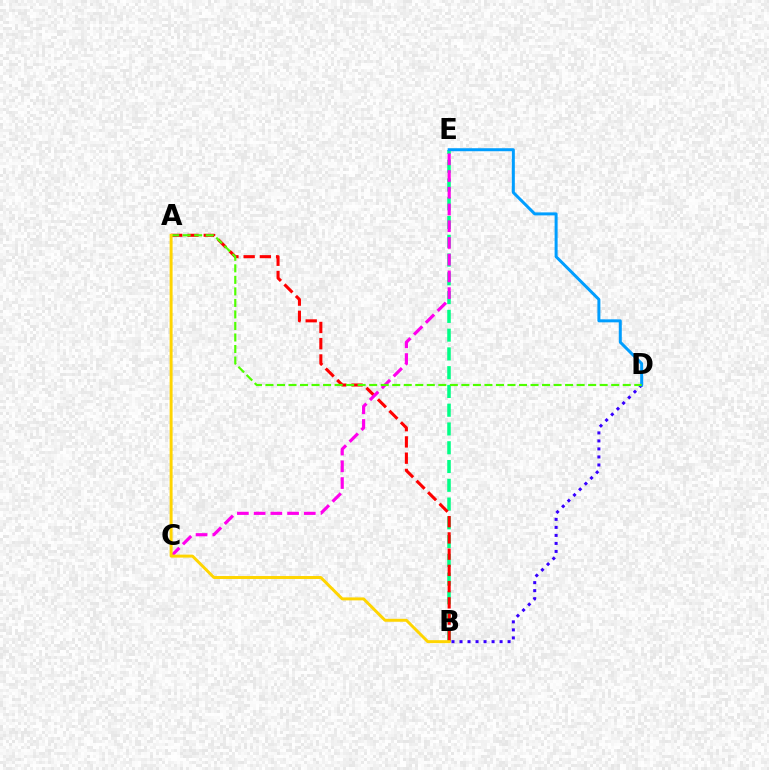{('B', 'D'): [{'color': '#3700ff', 'line_style': 'dotted', 'thickness': 2.18}], ('B', 'E'): [{'color': '#00ff86', 'line_style': 'dashed', 'thickness': 2.55}], ('A', 'B'): [{'color': '#ff0000', 'line_style': 'dashed', 'thickness': 2.21}, {'color': '#ffd500', 'line_style': 'solid', 'thickness': 2.13}], ('C', 'E'): [{'color': '#ff00ed', 'line_style': 'dashed', 'thickness': 2.27}], ('D', 'E'): [{'color': '#009eff', 'line_style': 'solid', 'thickness': 2.16}], ('A', 'D'): [{'color': '#4fff00', 'line_style': 'dashed', 'thickness': 1.57}]}